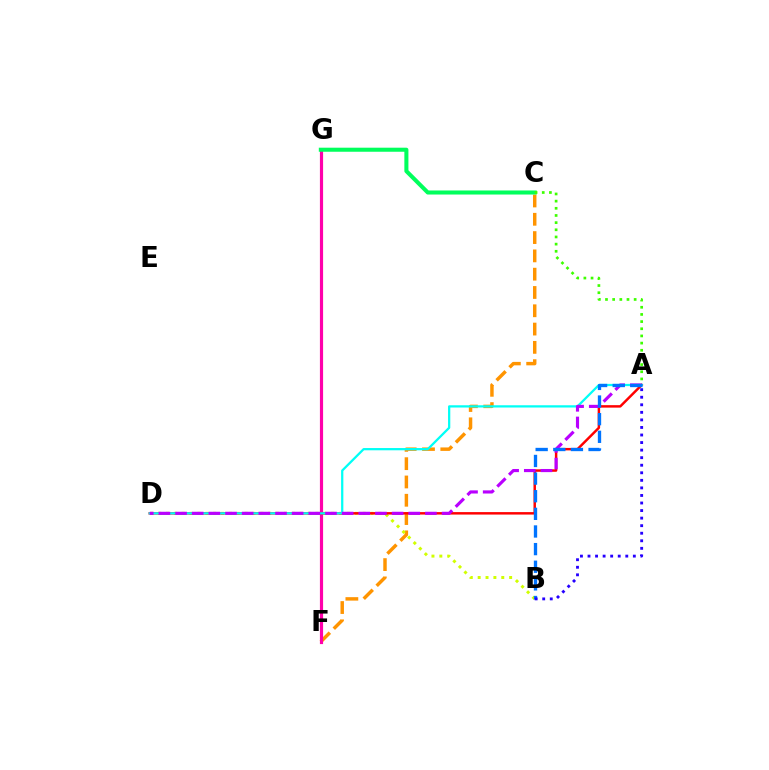{('C', 'F'): [{'color': '#ff9400', 'line_style': 'dashed', 'thickness': 2.49}], ('F', 'G'): [{'color': '#ff00ac', 'line_style': 'solid', 'thickness': 2.29}], ('B', 'D'): [{'color': '#d1ff00', 'line_style': 'dotted', 'thickness': 2.14}], ('C', 'G'): [{'color': '#00ff5c', 'line_style': 'solid', 'thickness': 2.92}], ('A', 'C'): [{'color': '#3dff00', 'line_style': 'dotted', 'thickness': 1.95}], ('A', 'D'): [{'color': '#ff0000', 'line_style': 'solid', 'thickness': 1.78}, {'color': '#00fff6', 'line_style': 'solid', 'thickness': 1.62}, {'color': '#b900ff', 'line_style': 'dashed', 'thickness': 2.26}], ('A', 'B'): [{'color': '#0074ff', 'line_style': 'dashed', 'thickness': 2.4}, {'color': '#2500ff', 'line_style': 'dotted', 'thickness': 2.05}]}